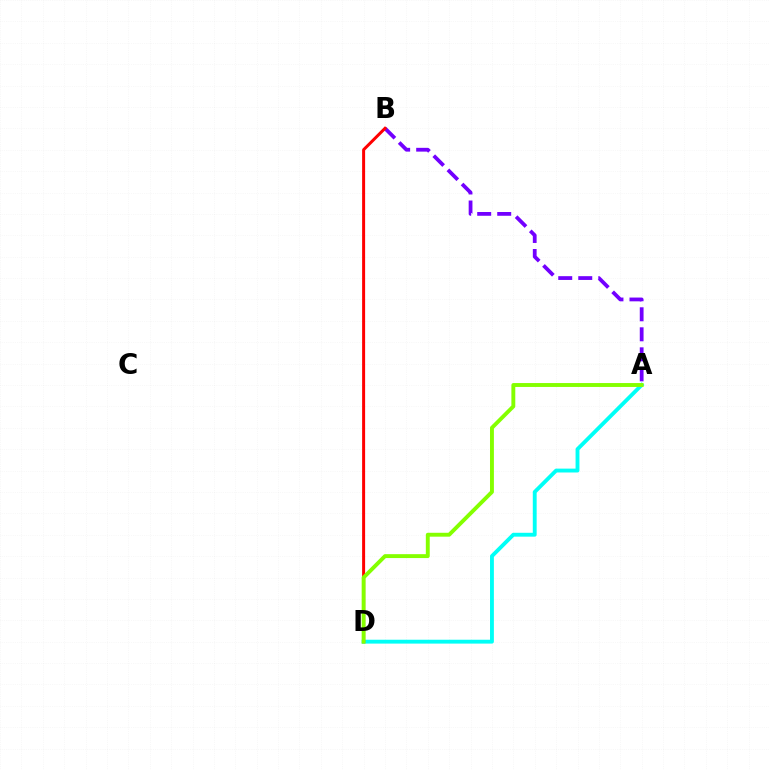{('A', 'B'): [{'color': '#7200ff', 'line_style': 'dashed', 'thickness': 2.72}], ('A', 'D'): [{'color': '#00fff6', 'line_style': 'solid', 'thickness': 2.78}, {'color': '#84ff00', 'line_style': 'solid', 'thickness': 2.81}], ('B', 'D'): [{'color': '#ff0000', 'line_style': 'solid', 'thickness': 2.16}]}